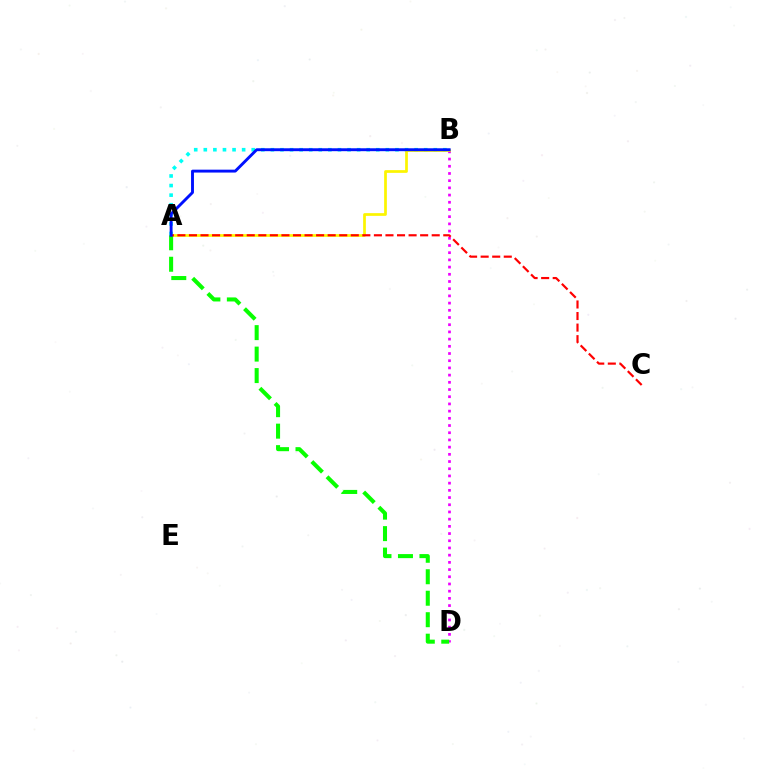{('B', 'D'): [{'color': '#ee00ff', 'line_style': 'dotted', 'thickness': 1.96}], ('A', 'B'): [{'color': '#00fff6', 'line_style': 'dotted', 'thickness': 2.6}, {'color': '#fcf500', 'line_style': 'solid', 'thickness': 1.96}, {'color': '#0010ff', 'line_style': 'solid', 'thickness': 2.08}], ('A', 'D'): [{'color': '#08ff00', 'line_style': 'dashed', 'thickness': 2.92}], ('A', 'C'): [{'color': '#ff0000', 'line_style': 'dashed', 'thickness': 1.57}]}